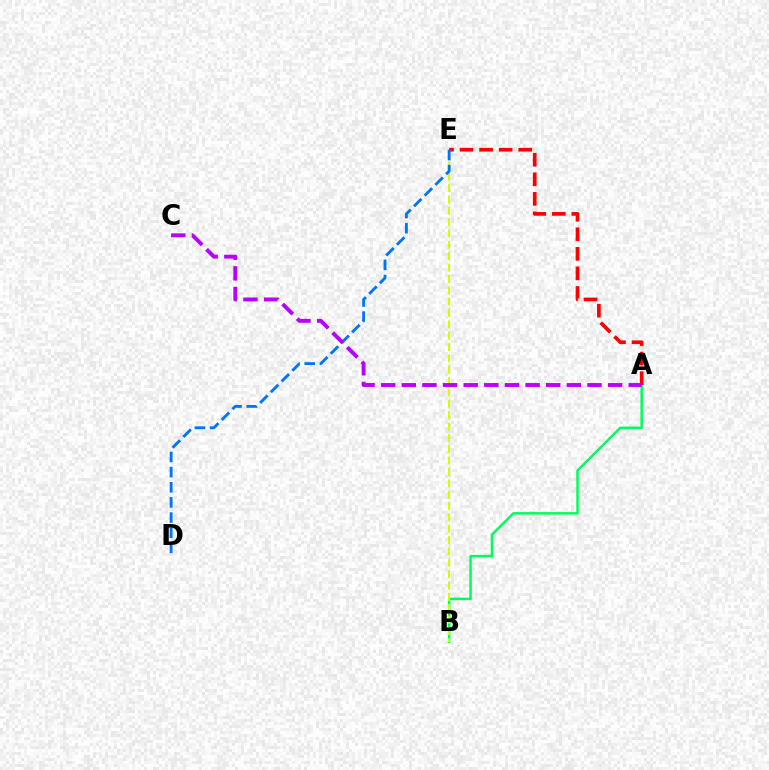{('A', 'B'): [{'color': '#00ff5c', 'line_style': 'solid', 'thickness': 1.79}], ('A', 'E'): [{'color': '#ff0000', 'line_style': 'dashed', 'thickness': 2.66}], ('B', 'E'): [{'color': '#d1ff00', 'line_style': 'dashed', 'thickness': 1.54}], ('D', 'E'): [{'color': '#0074ff', 'line_style': 'dashed', 'thickness': 2.06}], ('A', 'C'): [{'color': '#b900ff', 'line_style': 'dashed', 'thickness': 2.8}]}